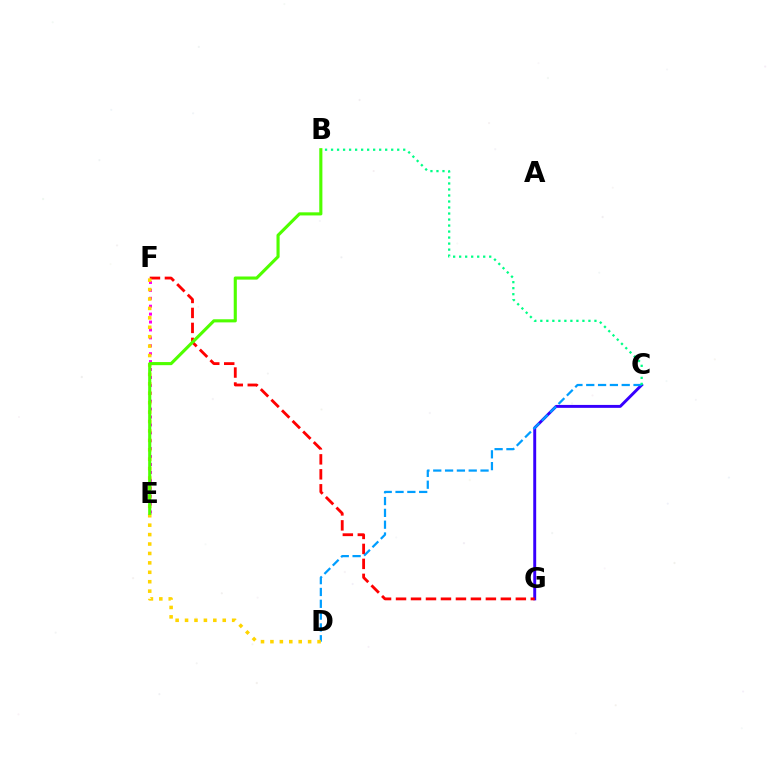{('C', 'G'): [{'color': '#3700ff', 'line_style': 'solid', 'thickness': 2.11}], ('F', 'G'): [{'color': '#ff0000', 'line_style': 'dashed', 'thickness': 2.03}], ('E', 'F'): [{'color': '#ff00ed', 'line_style': 'dotted', 'thickness': 2.15}], ('C', 'D'): [{'color': '#009eff', 'line_style': 'dashed', 'thickness': 1.61}], ('B', 'C'): [{'color': '#00ff86', 'line_style': 'dotted', 'thickness': 1.63}], ('D', 'F'): [{'color': '#ffd500', 'line_style': 'dotted', 'thickness': 2.56}], ('B', 'E'): [{'color': '#4fff00', 'line_style': 'solid', 'thickness': 2.24}]}